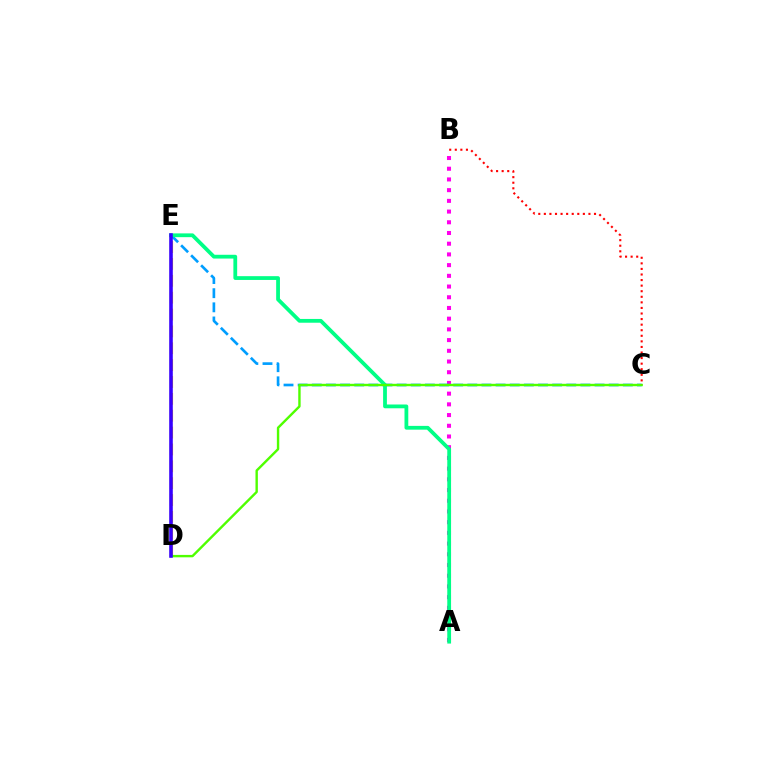{('A', 'B'): [{'color': '#ff00ed', 'line_style': 'dotted', 'thickness': 2.91}], ('C', 'E'): [{'color': '#009eff', 'line_style': 'dashed', 'thickness': 1.92}], ('D', 'E'): [{'color': '#ffd500', 'line_style': 'dashed', 'thickness': 2.29}, {'color': '#3700ff', 'line_style': 'solid', 'thickness': 2.58}], ('A', 'E'): [{'color': '#00ff86', 'line_style': 'solid', 'thickness': 2.72}], ('C', 'D'): [{'color': '#4fff00', 'line_style': 'solid', 'thickness': 1.73}], ('B', 'C'): [{'color': '#ff0000', 'line_style': 'dotted', 'thickness': 1.51}]}